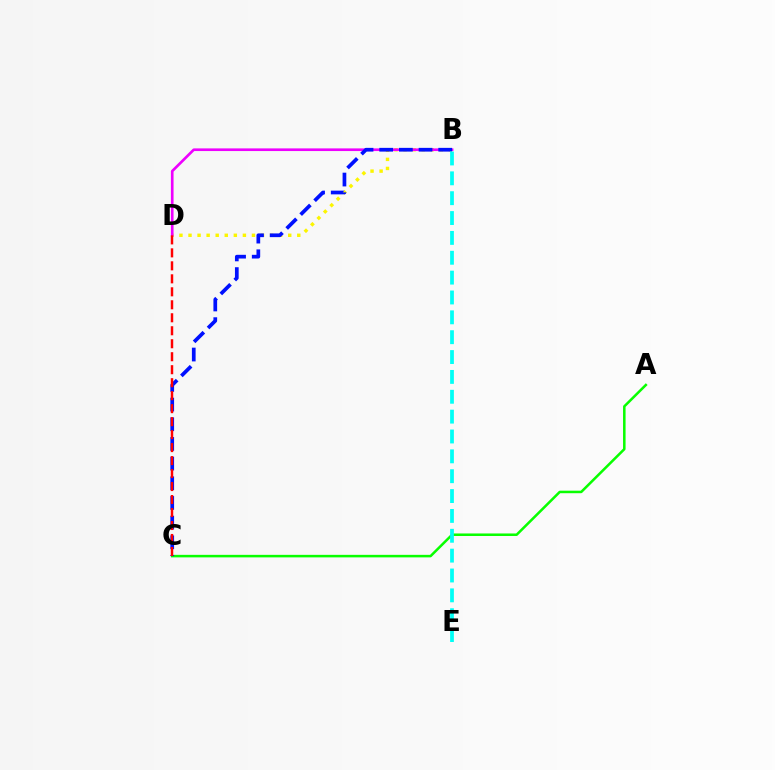{('A', 'C'): [{'color': '#08ff00', 'line_style': 'solid', 'thickness': 1.82}], ('B', 'D'): [{'color': '#fcf500', 'line_style': 'dotted', 'thickness': 2.46}, {'color': '#ee00ff', 'line_style': 'solid', 'thickness': 1.92}], ('B', 'C'): [{'color': '#0010ff', 'line_style': 'dashed', 'thickness': 2.67}], ('B', 'E'): [{'color': '#00fff6', 'line_style': 'dashed', 'thickness': 2.7}], ('C', 'D'): [{'color': '#ff0000', 'line_style': 'dashed', 'thickness': 1.76}]}